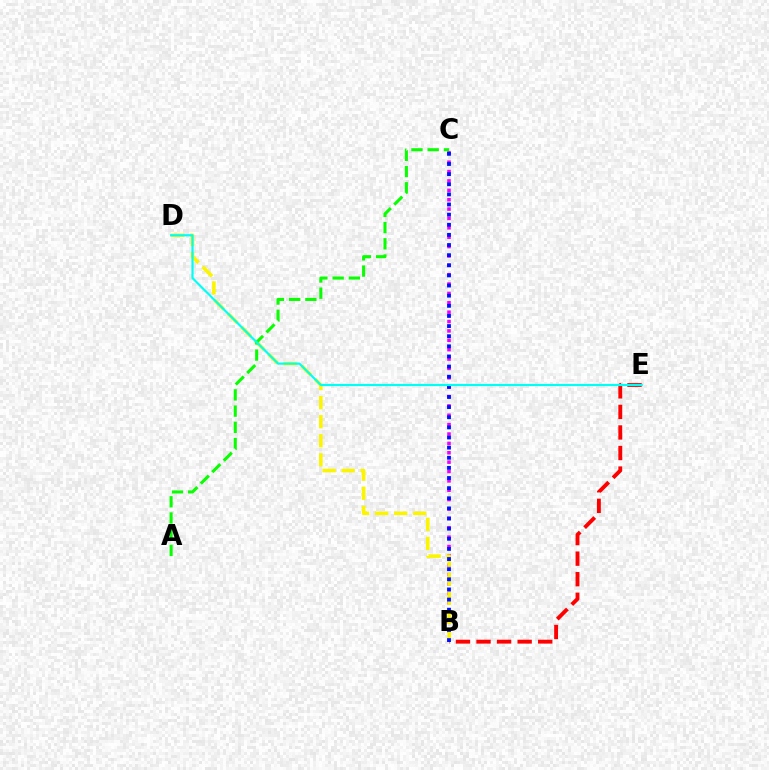{('B', 'C'): [{'color': '#ee00ff', 'line_style': 'dotted', 'thickness': 2.55}, {'color': '#0010ff', 'line_style': 'dotted', 'thickness': 2.75}], ('B', 'D'): [{'color': '#fcf500', 'line_style': 'dashed', 'thickness': 2.59}], ('B', 'E'): [{'color': '#ff0000', 'line_style': 'dashed', 'thickness': 2.79}], ('A', 'C'): [{'color': '#08ff00', 'line_style': 'dashed', 'thickness': 2.2}], ('D', 'E'): [{'color': '#00fff6', 'line_style': 'solid', 'thickness': 1.56}]}